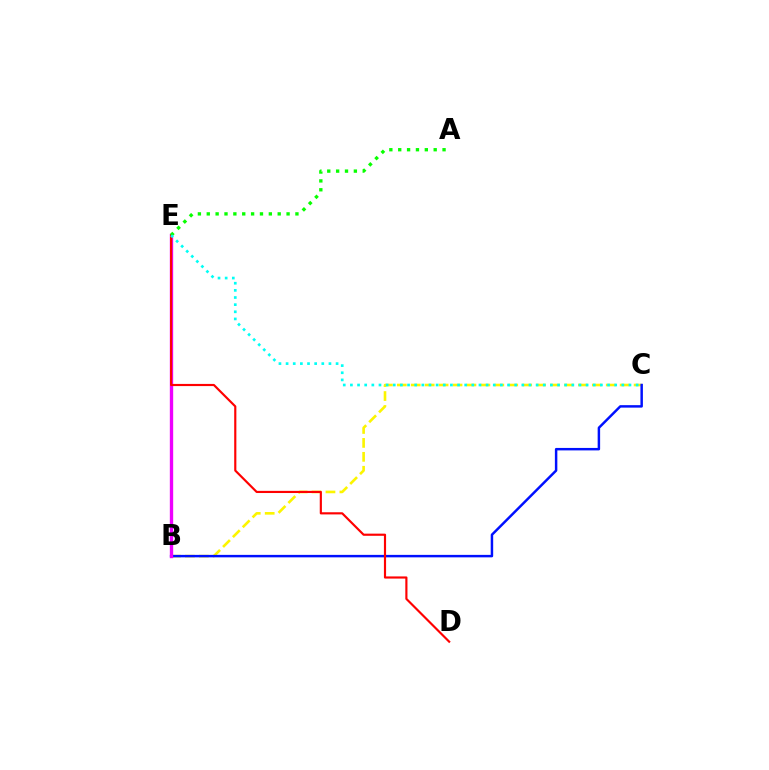{('B', 'C'): [{'color': '#fcf500', 'line_style': 'dashed', 'thickness': 1.89}, {'color': '#0010ff', 'line_style': 'solid', 'thickness': 1.78}], ('B', 'E'): [{'color': '#ee00ff', 'line_style': 'solid', 'thickness': 2.41}], ('D', 'E'): [{'color': '#ff0000', 'line_style': 'solid', 'thickness': 1.56}], ('A', 'E'): [{'color': '#08ff00', 'line_style': 'dotted', 'thickness': 2.41}], ('C', 'E'): [{'color': '#00fff6', 'line_style': 'dotted', 'thickness': 1.94}]}